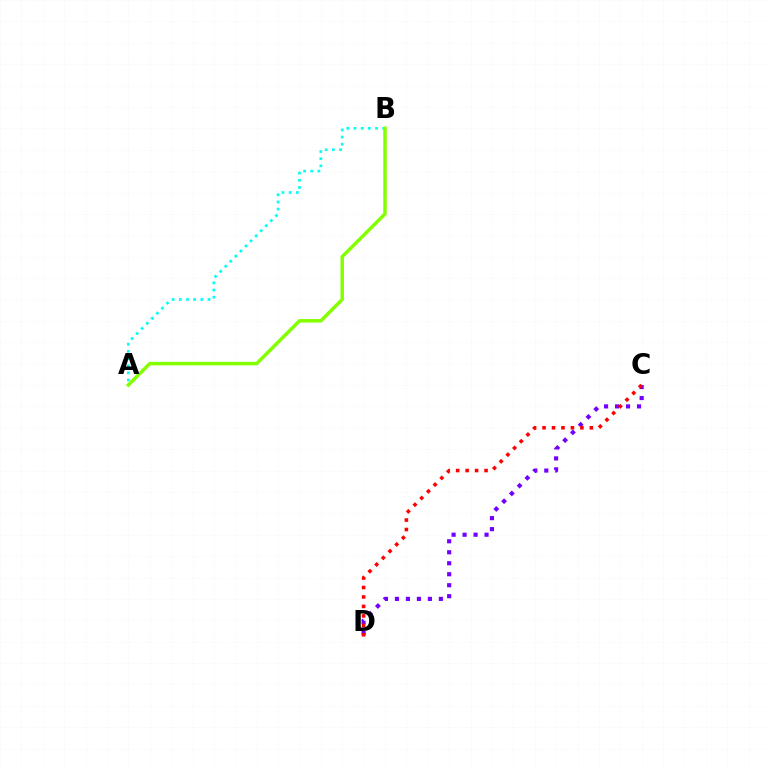{('C', 'D'): [{'color': '#7200ff', 'line_style': 'dotted', 'thickness': 2.98}, {'color': '#ff0000', 'line_style': 'dotted', 'thickness': 2.57}], ('A', 'B'): [{'color': '#00fff6', 'line_style': 'dotted', 'thickness': 1.95}, {'color': '#84ff00', 'line_style': 'solid', 'thickness': 2.5}]}